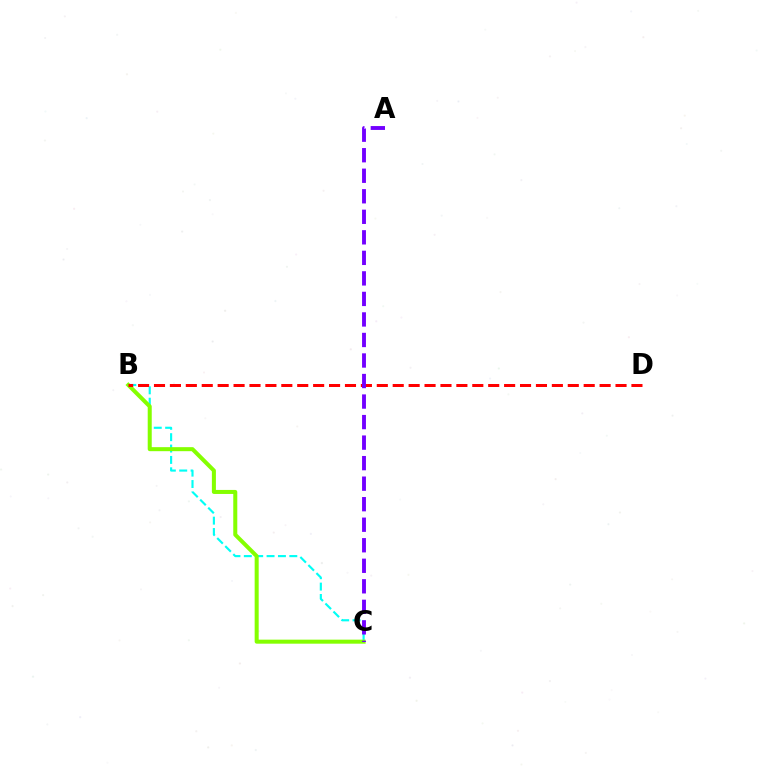{('B', 'C'): [{'color': '#00fff6', 'line_style': 'dashed', 'thickness': 1.54}, {'color': '#84ff00', 'line_style': 'solid', 'thickness': 2.9}], ('B', 'D'): [{'color': '#ff0000', 'line_style': 'dashed', 'thickness': 2.16}], ('A', 'C'): [{'color': '#7200ff', 'line_style': 'dashed', 'thickness': 2.79}]}